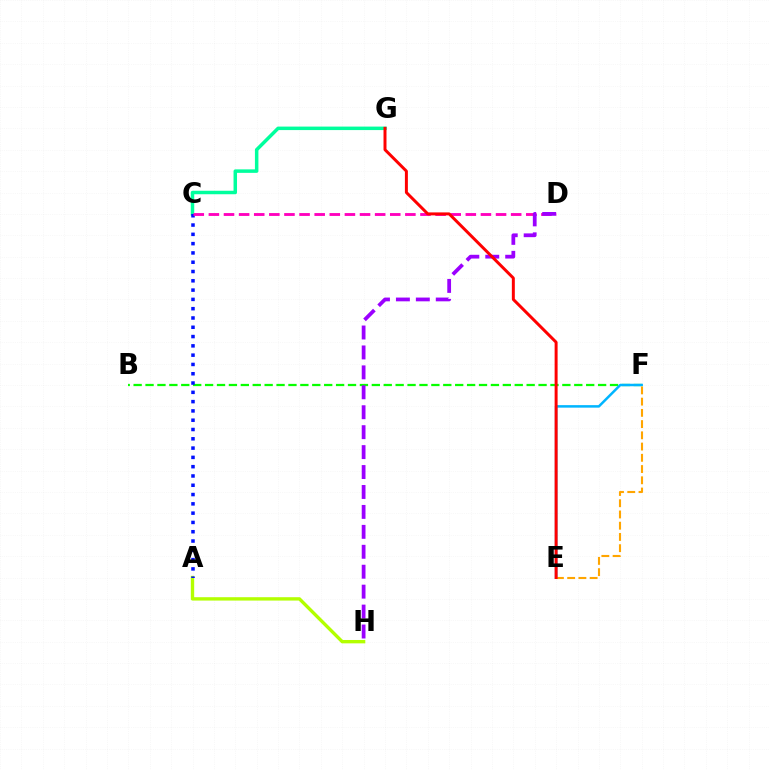{('B', 'F'): [{'color': '#08ff00', 'line_style': 'dashed', 'thickness': 1.62}], ('A', 'H'): [{'color': '#b3ff00', 'line_style': 'solid', 'thickness': 2.42}], ('C', 'G'): [{'color': '#00ff9d', 'line_style': 'solid', 'thickness': 2.51}], ('E', 'F'): [{'color': '#00b5ff', 'line_style': 'solid', 'thickness': 1.8}, {'color': '#ffa500', 'line_style': 'dashed', 'thickness': 1.53}], ('A', 'C'): [{'color': '#0010ff', 'line_style': 'dotted', 'thickness': 2.53}], ('C', 'D'): [{'color': '#ff00bd', 'line_style': 'dashed', 'thickness': 2.05}], ('D', 'H'): [{'color': '#9b00ff', 'line_style': 'dashed', 'thickness': 2.71}], ('E', 'G'): [{'color': '#ff0000', 'line_style': 'solid', 'thickness': 2.14}]}